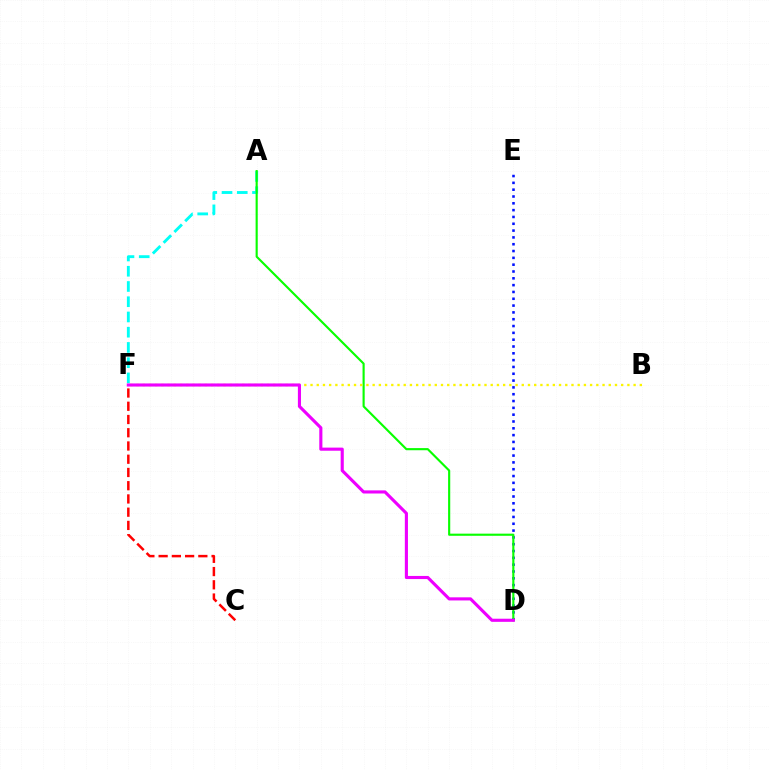{('D', 'E'): [{'color': '#0010ff', 'line_style': 'dotted', 'thickness': 1.85}], ('A', 'F'): [{'color': '#00fff6', 'line_style': 'dashed', 'thickness': 2.07}], ('C', 'F'): [{'color': '#ff0000', 'line_style': 'dashed', 'thickness': 1.8}], ('A', 'D'): [{'color': '#08ff00', 'line_style': 'solid', 'thickness': 1.54}], ('B', 'F'): [{'color': '#fcf500', 'line_style': 'dotted', 'thickness': 1.69}], ('D', 'F'): [{'color': '#ee00ff', 'line_style': 'solid', 'thickness': 2.24}]}